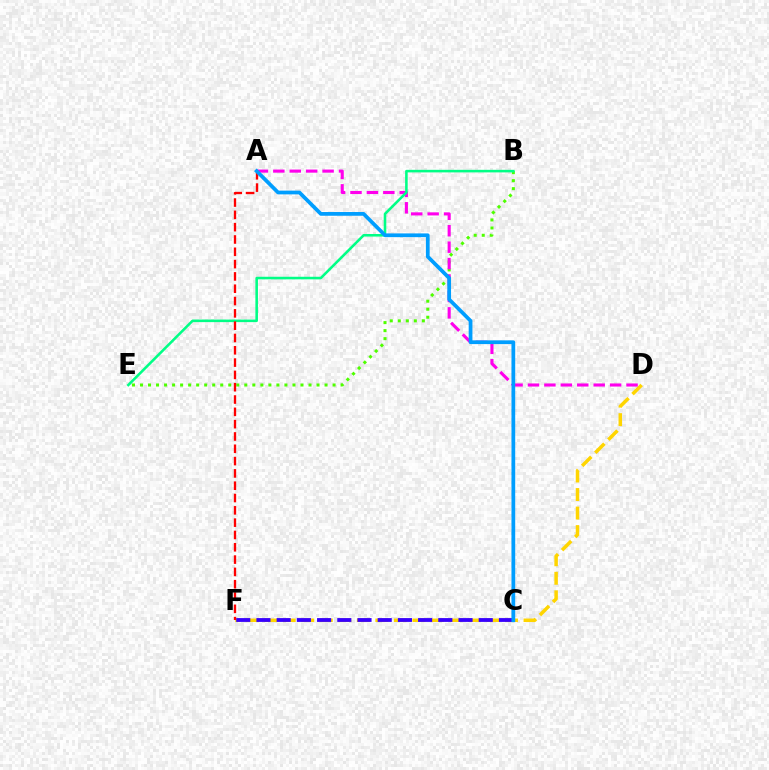{('B', 'E'): [{'color': '#4fff00', 'line_style': 'dotted', 'thickness': 2.18}, {'color': '#00ff86', 'line_style': 'solid', 'thickness': 1.85}], ('D', 'F'): [{'color': '#ffd500', 'line_style': 'dashed', 'thickness': 2.52}], ('A', 'D'): [{'color': '#ff00ed', 'line_style': 'dashed', 'thickness': 2.23}], ('C', 'F'): [{'color': '#3700ff', 'line_style': 'dashed', 'thickness': 2.74}], ('A', 'F'): [{'color': '#ff0000', 'line_style': 'dashed', 'thickness': 1.67}], ('A', 'C'): [{'color': '#009eff', 'line_style': 'solid', 'thickness': 2.69}]}